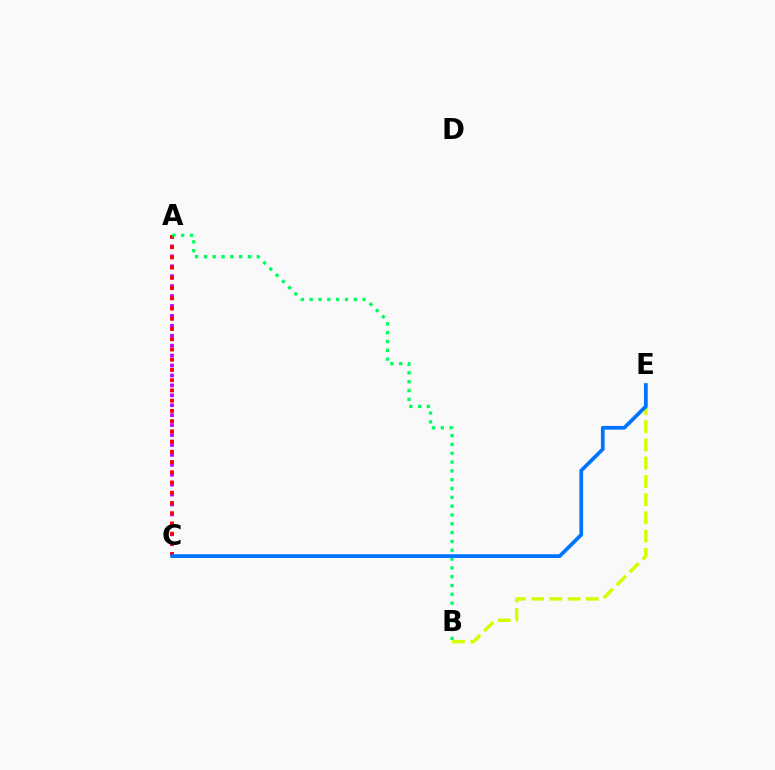{('A', 'C'): [{'color': '#b900ff', 'line_style': 'dotted', 'thickness': 2.7}, {'color': '#ff0000', 'line_style': 'dotted', 'thickness': 2.78}], ('B', 'E'): [{'color': '#d1ff00', 'line_style': 'dashed', 'thickness': 2.48}], ('A', 'B'): [{'color': '#00ff5c', 'line_style': 'dotted', 'thickness': 2.4}], ('C', 'E'): [{'color': '#0074ff', 'line_style': 'solid', 'thickness': 2.68}]}